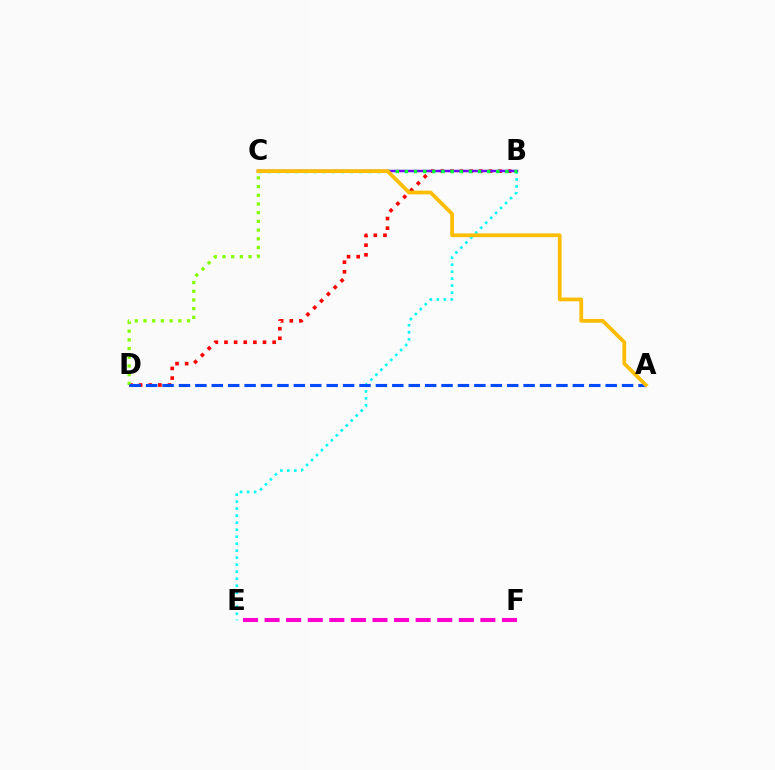{('B', 'E'): [{'color': '#00fff6', 'line_style': 'dotted', 'thickness': 1.9}], ('B', 'D'): [{'color': '#ff0000', 'line_style': 'dotted', 'thickness': 2.62}], ('B', 'C'): [{'color': '#7200ff', 'line_style': 'solid', 'thickness': 1.79}, {'color': '#00ff39', 'line_style': 'dotted', 'thickness': 2.48}], ('C', 'D'): [{'color': '#84ff00', 'line_style': 'dotted', 'thickness': 2.37}], ('A', 'D'): [{'color': '#004bff', 'line_style': 'dashed', 'thickness': 2.23}], ('A', 'C'): [{'color': '#ffbd00', 'line_style': 'solid', 'thickness': 2.71}], ('E', 'F'): [{'color': '#ff00cf', 'line_style': 'dashed', 'thickness': 2.93}]}